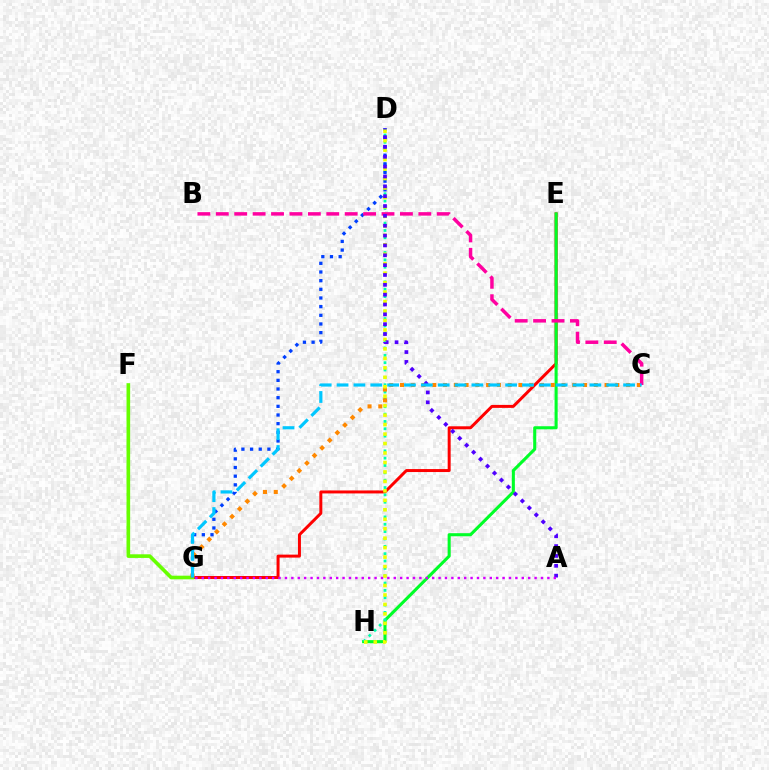{('E', 'G'): [{'color': '#ff0000', 'line_style': 'solid', 'thickness': 2.14}], ('F', 'G'): [{'color': '#66ff00', 'line_style': 'solid', 'thickness': 2.62}], ('E', 'H'): [{'color': '#00ff27', 'line_style': 'solid', 'thickness': 2.21}], ('D', 'H'): [{'color': '#00ffaf', 'line_style': 'dotted', 'thickness': 2.0}, {'color': '#eeff00', 'line_style': 'dotted', 'thickness': 2.57}], ('D', 'G'): [{'color': '#003fff', 'line_style': 'dotted', 'thickness': 2.35}], ('C', 'G'): [{'color': '#ff8800', 'line_style': 'dotted', 'thickness': 2.93}, {'color': '#00c7ff', 'line_style': 'dashed', 'thickness': 2.29}], ('B', 'C'): [{'color': '#ff00a0', 'line_style': 'dashed', 'thickness': 2.5}], ('A', 'D'): [{'color': '#4f00ff', 'line_style': 'dotted', 'thickness': 2.68}], ('A', 'G'): [{'color': '#d600ff', 'line_style': 'dotted', 'thickness': 1.74}]}